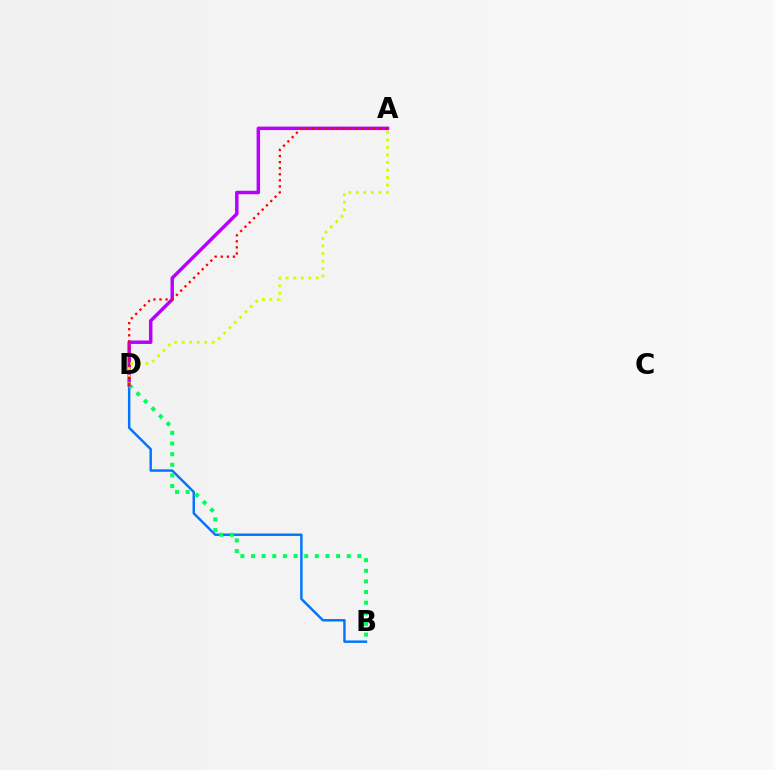{('B', 'D'): [{'color': '#0074ff', 'line_style': 'solid', 'thickness': 1.76}, {'color': '#00ff5c', 'line_style': 'dotted', 'thickness': 2.89}], ('A', 'D'): [{'color': '#b900ff', 'line_style': 'solid', 'thickness': 2.49}, {'color': '#d1ff00', 'line_style': 'dotted', 'thickness': 2.05}, {'color': '#ff0000', 'line_style': 'dotted', 'thickness': 1.65}]}